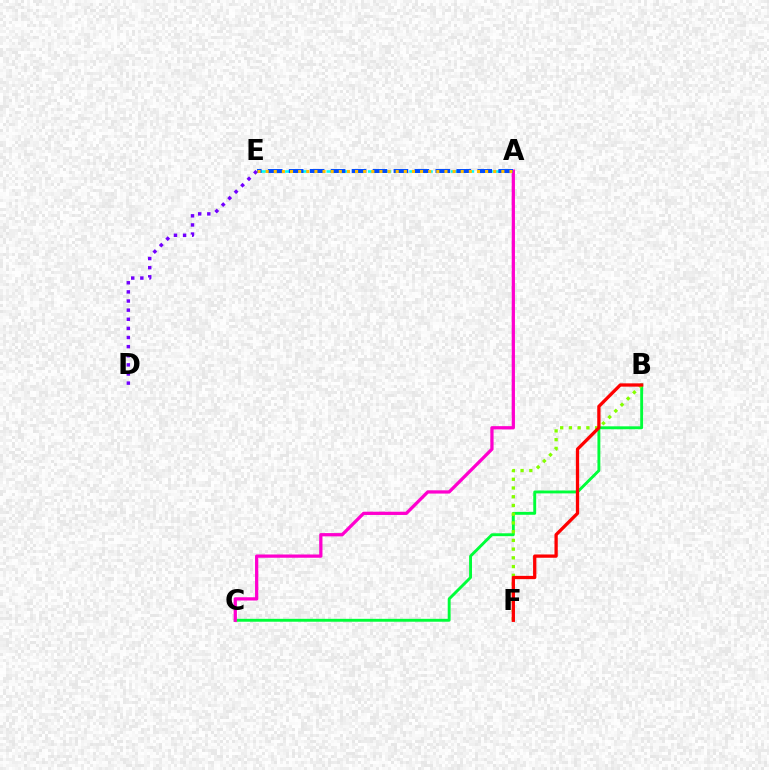{('B', 'C'): [{'color': '#00ff39', 'line_style': 'solid', 'thickness': 2.09}], ('D', 'E'): [{'color': '#7200ff', 'line_style': 'dotted', 'thickness': 2.48}], ('A', 'E'): [{'color': '#00fff6', 'line_style': 'dashed', 'thickness': 1.87}, {'color': '#004bff', 'line_style': 'dashed', 'thickness': 2.85}, {'color': '#ffbd00', 'line_style': 'dotted', 'thickness': 2.21}], ('B', 'F'): [{'color': '#84ff00', 'line_style': 'dotted', 'thickness': 2.37}, {'color': '#ff0000', 'line_style': 'solid', 'thickness': 2.36}], ('A', 'C'): [{'color': '#ff00cf', 'line_style': 'solid', 'thickness': 2.35}]}